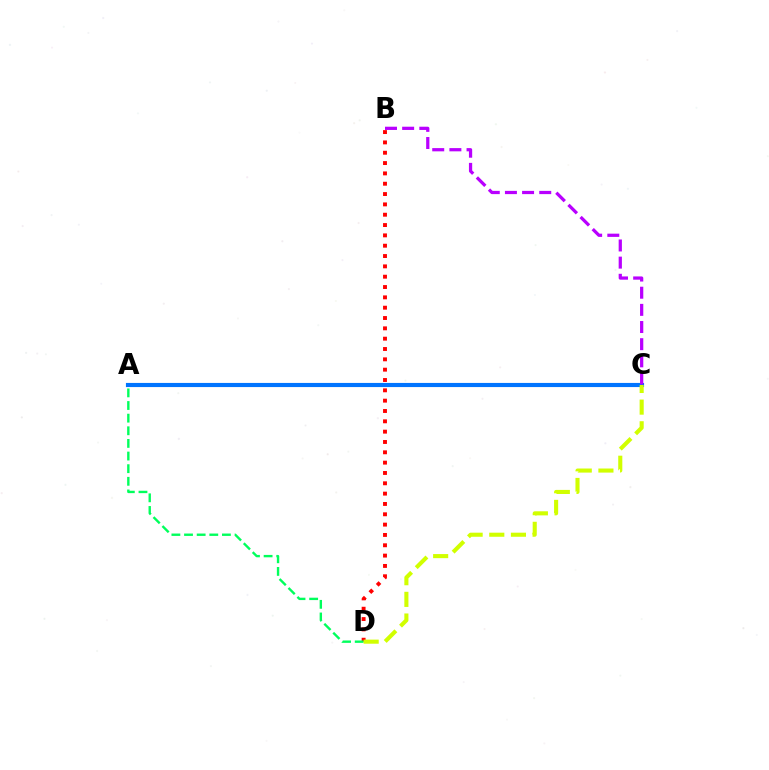{('B', 'D'): [{'color': '#ff0000', 'line_style': 'dotted', 'thickness': 2.81}], ('A', 'C'): [{'color': '#0074ff', 'line_style': 'solid', 'thickness': 2.98}], ('A', 'D'): [{'color': '#00ff5c', 'line_style': 'dashed', 'thickness': 1.72}], ('C', 'D'): [{'color': '#d1ff00', 'line_style': 'dashed', 'thickness': 2.94}], ('B', 'C'): [{'color': '#b900ff', 'line_style': 'dashed', 'thickness': 2.33}]}